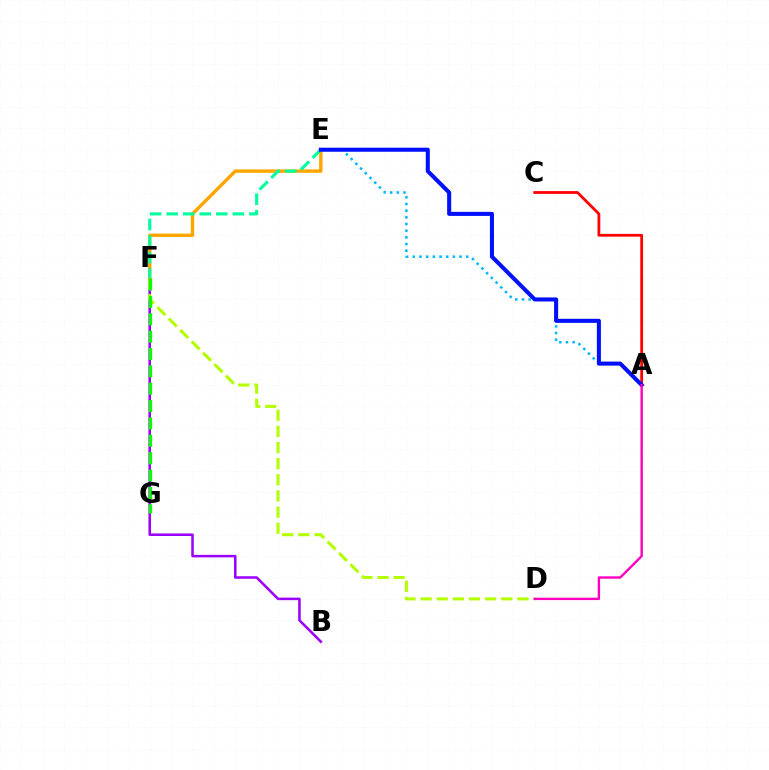{('A', 'C'): [{'color': '#ff0000', 'line_style': 'solid', 'thickness': 2.0}], ('B', 'F'): [{'color': '#9b00ff', 'line_style': 'solid', 'thickness': 1.83}], ('A', 'E'): [{'color': '#00b5ff', 'line_style': 'dotted', 'thickness': 1.81}, {'color': '#0010ff', 'line_style': 'solid', 'thickness': 2.92}], ('D', 'F'): [{'color': '#b3ff00', 'line_style': 'dashed', 'thickness': 2.19}], ('E', 'F'): [{'color': '#ffa500', 'line_style': 'solid', 'thickness': 2.45}, {'color': '#00ff9d', 'line_style': 'dashed', 'thickness': 2.25}], ('A', 'D'): [{'color': '#ff00bd', 'line_style': 'solid', 'thickness': 1.72}], ('F', 'G'): [{'color': '#08ff00', 'line_style': 'dashed', 'thickness': 2.36}]}